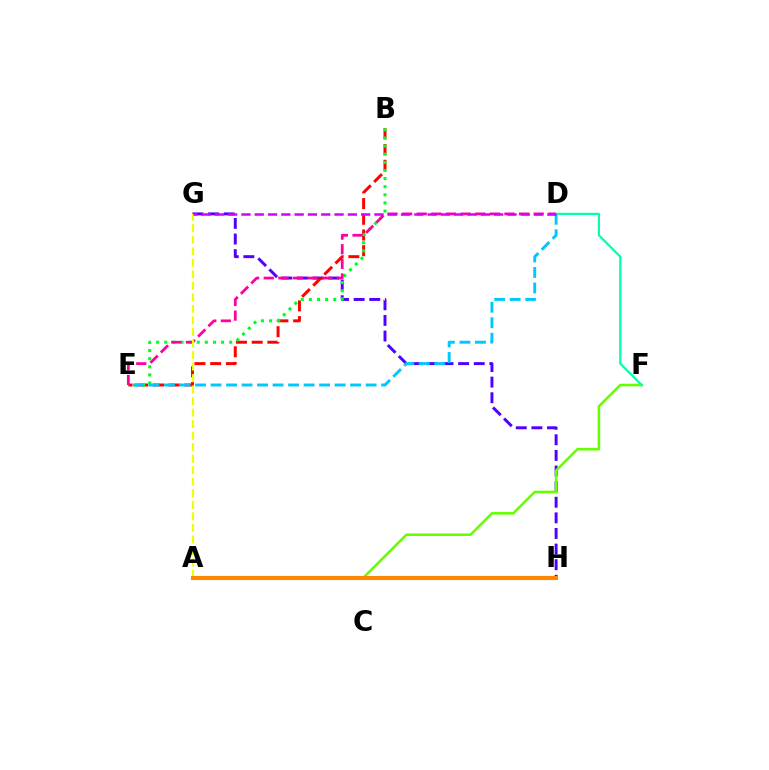{('G', 'H'): [{'color': '#4f00ff', 'line_style': 'dashed', 'thickness': 2.12}], ('B', 'E'): [{'color': '#ff0000', 'line_style': 'dashed', 'thickness': 2.14}, {'color': '#00ff27', 'line_style': 'dotted', 'thickness': 2.21}], ('A', 'F'): [{'color': '#66ff00', 'line_style': 'solid', 'thickness': 1.86}], ('D', 'E'): [{'color': '#00c7ff', 'line_style': 'dashed', 'thickness': 2.11}, {'color': '#ff00a0', 'line_style': 'dashed', 'thickness': 1.99}], ('A', 'H'): [{'color': '#003fff', 'line_style': 'dotted', 'thickness': 2.58}, {'color': '#ff8800', 'line_style': 'solid', 'thickness': 2.95}], ('D', 'F'): [{'color': '#00ffaf', 'line_style': 'solid', 'thickness': 1.6}], ('A', 'G'): [{'color': '#eeff00', 'line_style': 'dashed', 'thickness': 1.57}], ('D', 'G'): [{'color': '#d600ff', 'line_style': 'dashed', 'thickness': 1.81}]}